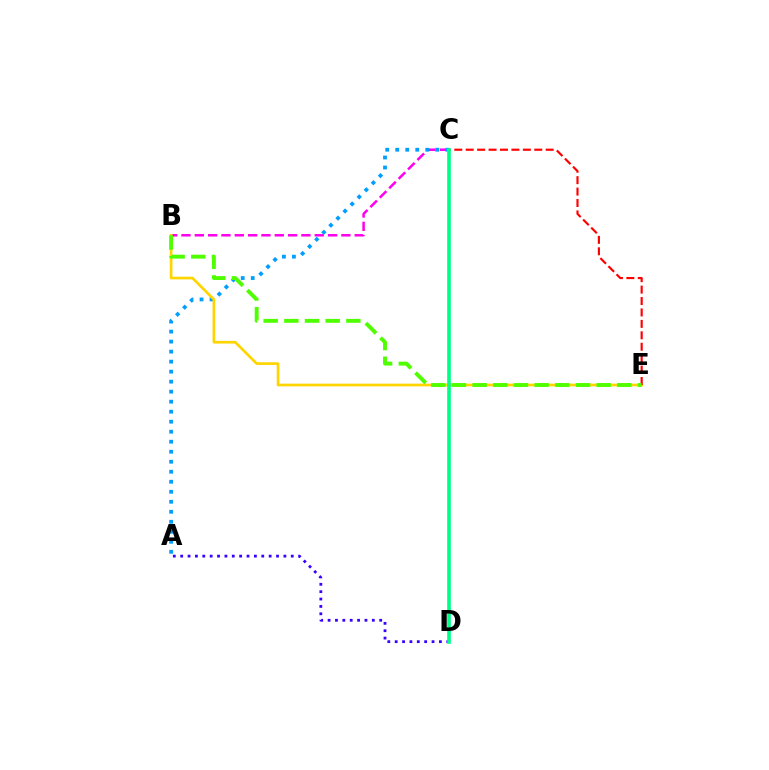{('B', 'C'): [{'color': '#ff00ed', 'line_style': 'dashed', 'thickness': 1.81}], ('A', 'C'): [{'color': '#009eff', 'line_style': 'dotted', 'thickness': 2.72}], ('B', 'E'): [{'color': '#ffd500', 'line_style': 'solid', 'thickness': 1.93}, {'color': '#4fff00', 'line_style': 'dashed', 'thickness': 2.81}], ('C', 'E'): [{'color': '#ff0000', 'line_style': 'dashed', 'thickness': 1.55}], ('A', 'D'): [{'color': '#3700ff', 'line_style': 'dotted', 'thickness': 2.0}], ('C', 'D'): [{'color': '#00ff86', 'line_style': 'solid', 'thickness': 2.62}]}